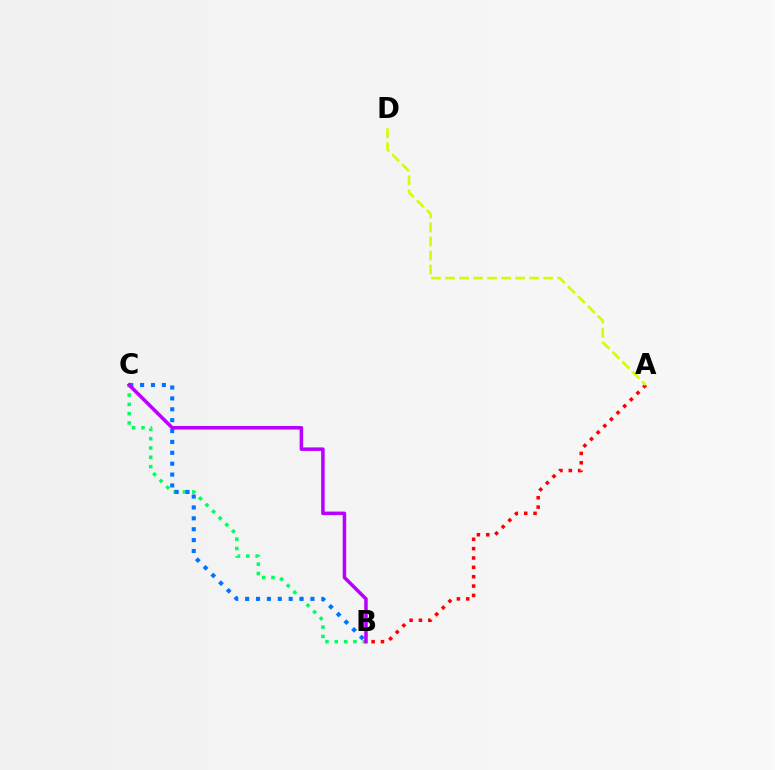{('B', 'C'): [{'color': '#00ff5c', 'line_style': 'dotted', 'thickness': 2.53}, {'color': '#0074ff', 'line_style': 'dotted', 'thickness': 2.96}, {'color': '#b900ff', 'line_style': 'solid', 'thickness': 2.54}], ('A', 'B'): [{'color': '#ff0000', 'line_style': 'dotted', 'thickness': 2.54}], ('A', 'D'): [{'color': '#d1ff00', 'line_style': 'dashed', 'thickness': 1.9}]}